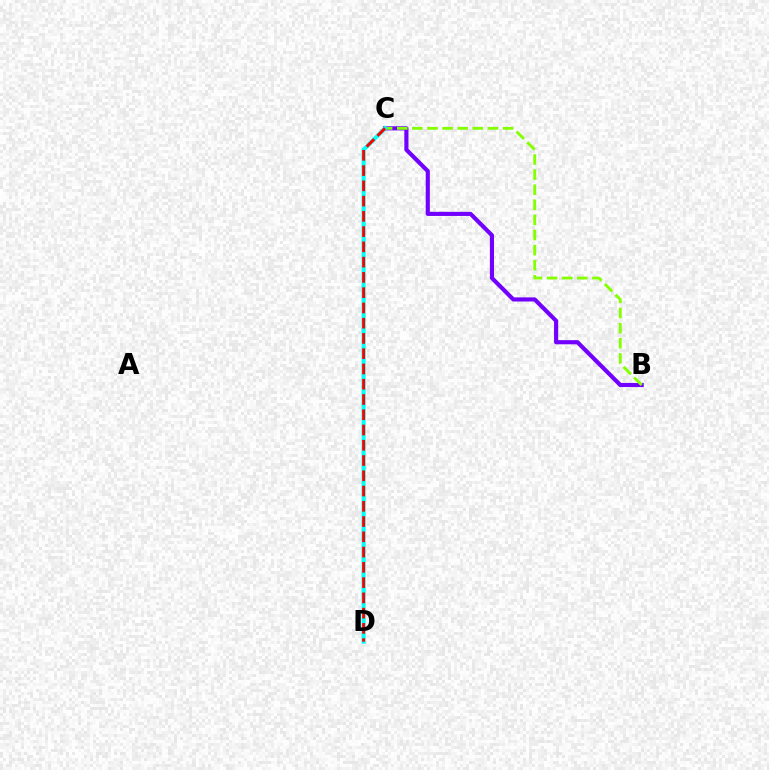{('B', 'C'): [{'color': '#7200ff', 'line_style': 'solid', 'thickness': 2.97}, {'color': '#84ff00', 'line_style': 'dashed', 'thickness': 2.05}], ('C', 'D'): [{'color': '#00fff6', 'line_style': 'solid', 'thickness': 2.93}, {'color': '#ff0000', 'line_style': 'dashed', 'thickness': 2.07}]}